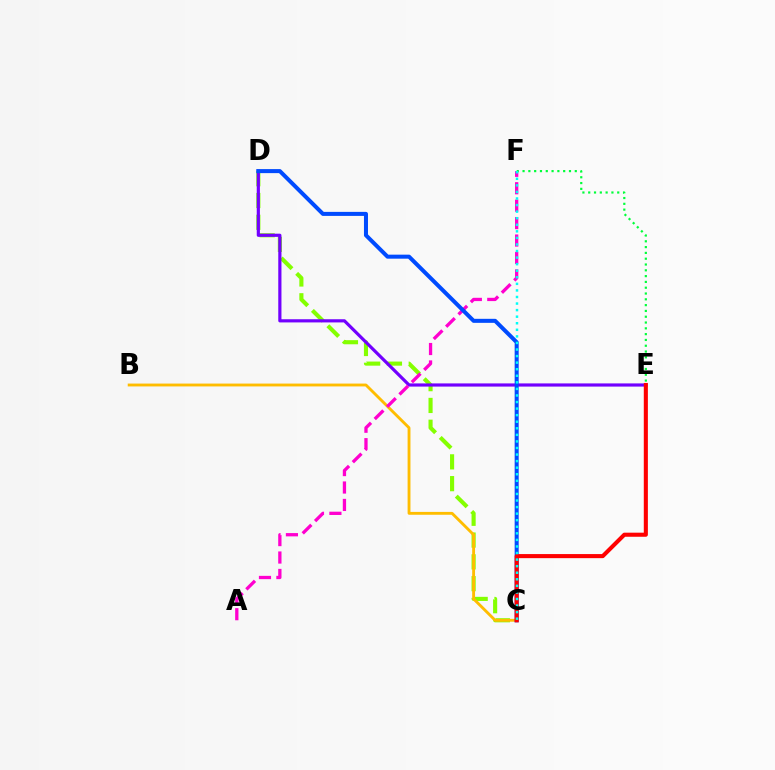{('C', 'D'): [{'color': '#84ff00', 'line_style': 'dashed', 'thickness': 2.96}, {'color': '#004bff', 'line_style': 'solid', 'thickness': 2.9}], ('B', 'C'): [{'color': '#ffbd00', 'line_style': 'solid', 'thickness': 2.06}], ('D', 'E'): [{'color': '#7200ff', 'line_style': 'solid', 'thickness': 2.29}], ('A', 'F'): [{'color': '#ff00cf', 'line_style': 'dashed', 'thickness': 2.37}], ('C', 'E'): [{'color': '#ff0000', 'line_style': 'solid', 'thickness': 2.94}], ('E', 'F'): [{'color': '#00ff39', 'line_style': 'dotted', 'thickness': 1.58}], ('C', 'F'): [{'color': '#00fff6', 'line_style': 'dotted', 'thickness': 1.78}]}